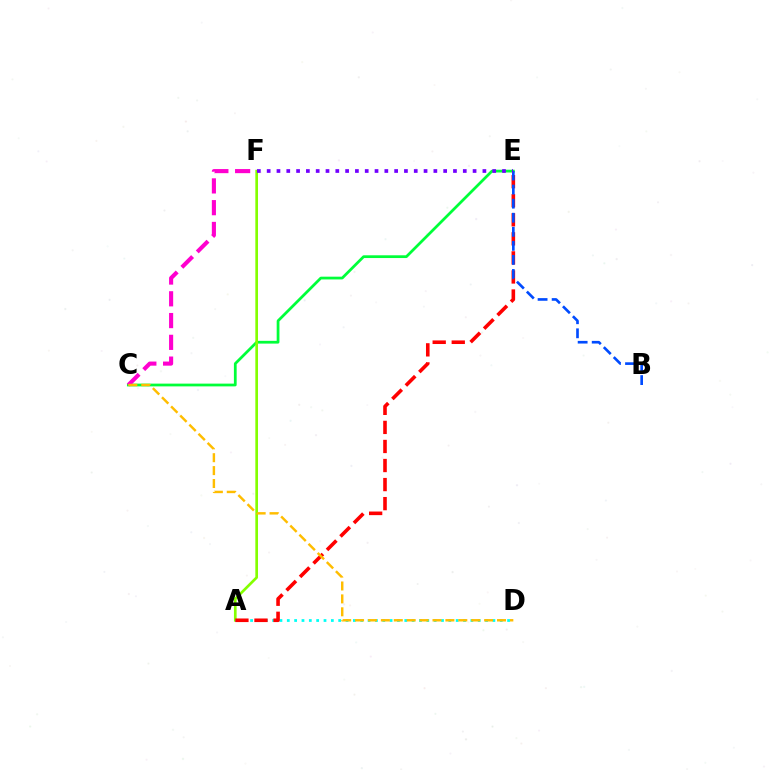{('C', 'E'): [{'color': '#00ff39', 'line_style': 'solid', 'thickness': 1.98}], ('A', 'F'): [{'color': '#84ff00', 'line_style': 'solid', 'thickness': 1.92}], ('C', 'F'): [{'color': '#ff00cf', 'line_style': 'dashed', 'thickness': 2.96}], ('A', 'D'): [{'color': '#00fff6', 'line_style': 'dotted', 'thickness': 2.0}], ('A', 'E'): [{'color': '#ff0000', 'line_style': 'dashed', 'thickness': 2.59}], ('B', 'E'): [{'color': '#004bff', 'line_style': 'dashed', 'thickness': 1.91}], ('E', 'F'): [{'color': '#7200ff', 'line_style': 'dotted', 'thickness': 2.66}], ('C', 'D'): [{'color': '#ffbd00', 'line_style': 'dashed', 'thickness': 1.75}]}